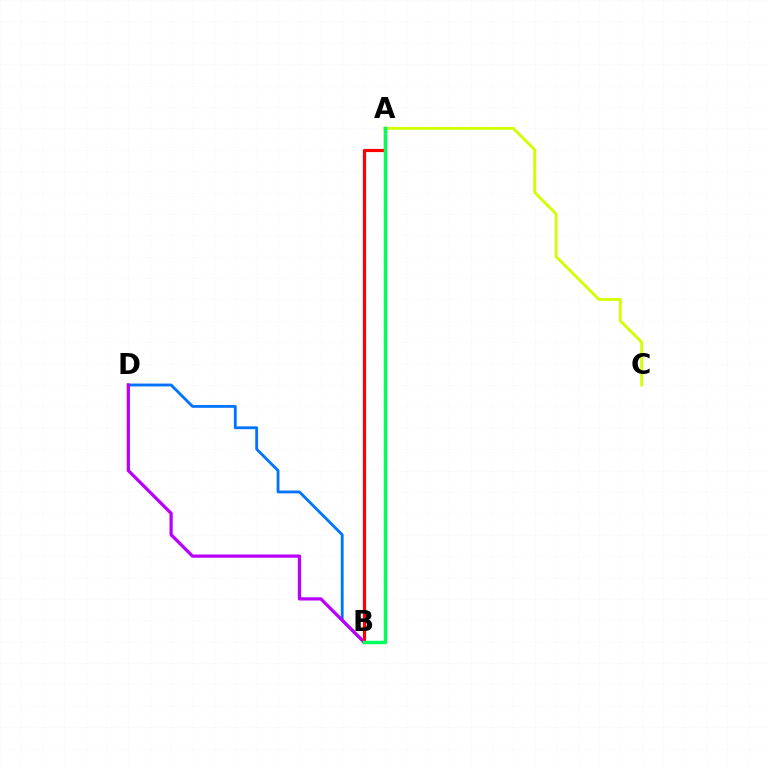{('B', 'D'): [{'color': '#0074ff', 'line_style': 'solid', 'thickness': 2.04}, {'color': '#b900ff', 'line_style': 'solid', 'thickness': 2.34}], ('A', 'C'): [{'color': '#d1ff00', 'line_style': 'solid', 'thickness': 2.06}], ('A', 'B'): [{'color': '#ff0000', 'line_style': 'solid', 'thickness': 2.29}, {'color': '#00ff5c', 'line_style': 'solid', 'thickness': 2.49}]}